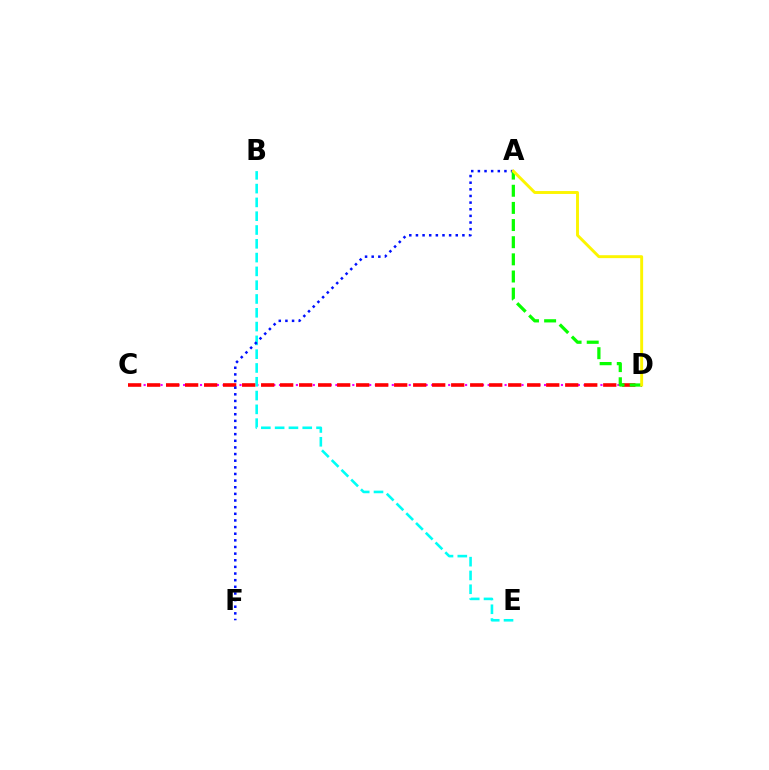{('C', 'D'): [{'color': '#ee00ff', 'line_style': 'dotted', 'thickness': 1.53}, {'color': '#ff0000', 'line_style': 'dashed', 'thickness': 2.58}], ('B', 'E'): [{'color': '#00fff6', 'line_style': 'dashed', 'thickness': 1.87}], ('A', 'F'): [{'color': '#0010ff', 'line_style': 'dotted', 'thickness': 1.8}], ('A', 'D'): [{'color': '#08ff00', 'line_style': 'dashed', 'thickness': 2.33}, {'color': '#fcf500', 'line_style': 'solid', 'thickness': 2.1}]}